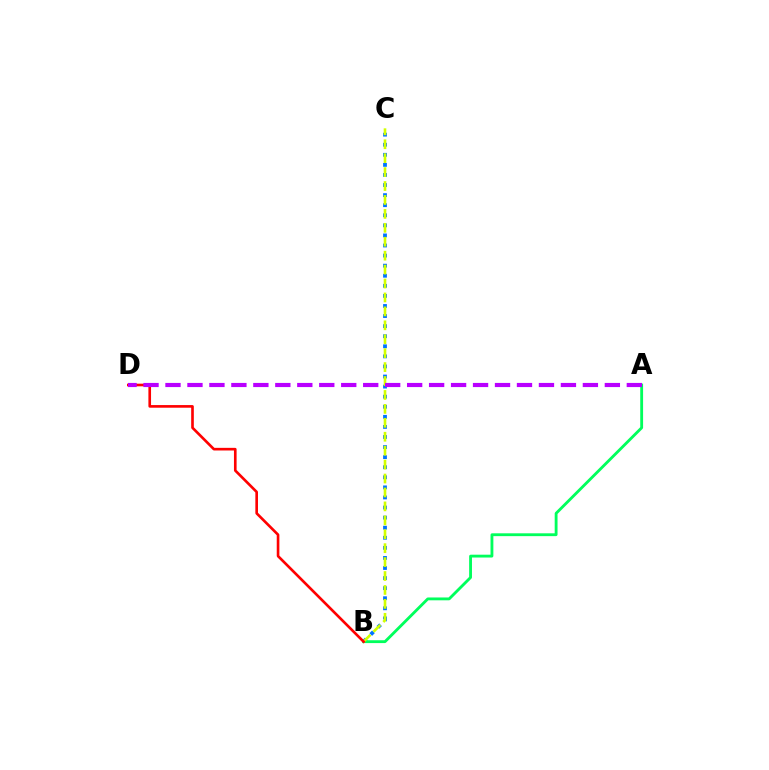{('B', 'C'): [{'color': '#0074ff', 'line_style': 'dotted', 'thickness': 2.74}, {'color': '#d1ff00', 'line_style': 'dashed', 'thickness': 1.89}], ('A', 'B'): [{'color': '#00ff5c', 'line_style': 'solid', 'thickness': 2.04}], ('B', 'D'): [{'color': '#ff0000', 'line_style': 'solid', 'thickness': 1.9}], ('A', 'D'): [{'color': '#b900ff', 'line_style': 'dashed', 'thickness': 2.98}]}